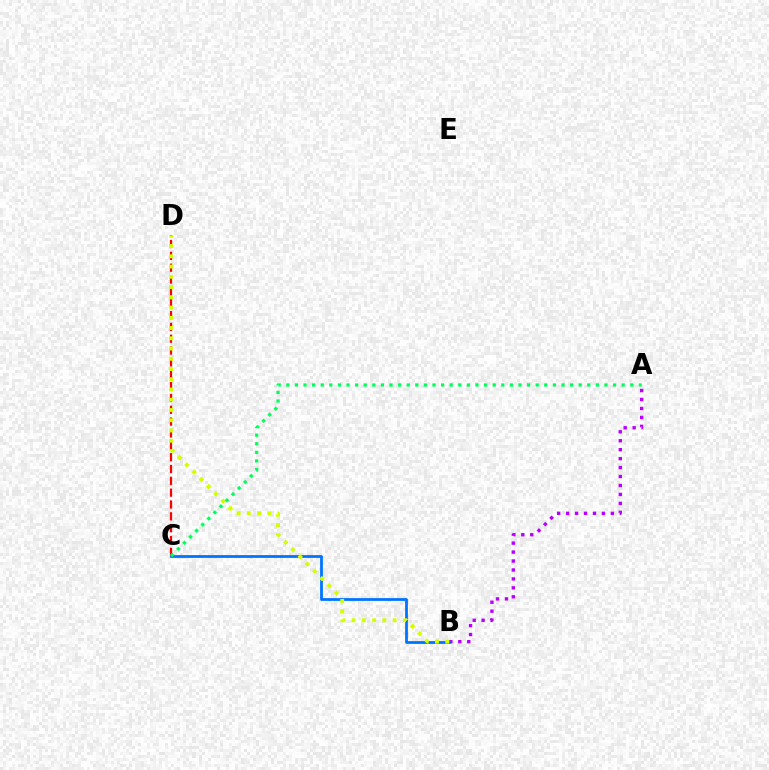{('A', 'B'): [{'color': '#b900ff', 'line_style': 'dotted', 'thickness': 2.43}], ('B', 'C'): [{'color': '#0074ff', 'line_style': 'solid', 'thickness': 2.0}], ('C', 'D'): [{'color': '#ff0000', 'line_style': 'dashed', 'thickness': 1.61}], ('B', 'D'): [{'color': '#d1ff00', 'line_style': 'dotted', 'thickness': 2.78}], ('A', 'C'): [{'color': '#00ff5c', 'line_style': 'dotted', 'thickness': 2.34}]}